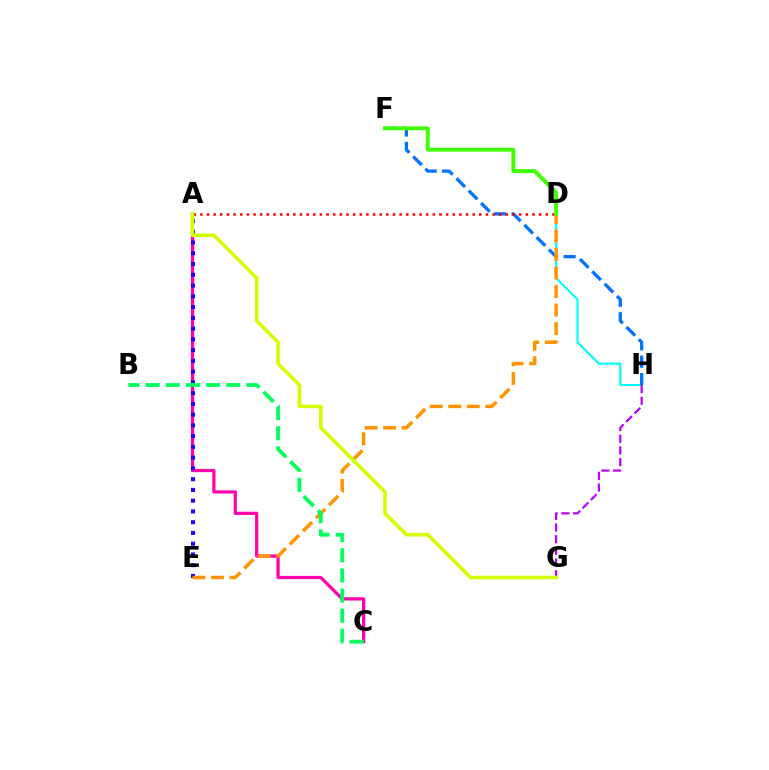{('A', 'C'): [{'color': '#ff00ac', 'line_style': 'solid', 'thickness': 2.32}], ('D', 'H'): [{'color': '#00fff6', 'line_style': 'solid', 'thickness': 1.51}], ('G', 'H'): [{'color': '#b900ff', 'line_style': 'dashed', 'thickness': 1.59}], ('F', 'H'): [{'color': '#0074ff', 'line_style': 'dashed', 'thickness': 2.37}], ('A', 'E'): [{'color': '#2500ff', 'line_style': 'dotted', 'thickness': 2.92}], ('D', 'E'): [{'color': '#ff9400', 'line_style': 'dashed', 'thickness': 2.52}], ('A', 'D'): [{'color': '#ff0000', 'line_style': 'dotted', 'thickness': 1.8}], ('D', 'F'): [{'color': '#3dff00', 'line_style': 'solid', 'thickness': 2.8}], ('B', 'C'): [{'color': '#00ff5c', 'line_style': 'dashed', 'thickness': 2.74}], ('A', 'G'): [{'color': '#d1ff00', 'line_style': 'solid', 'thickness': 2.59}]}